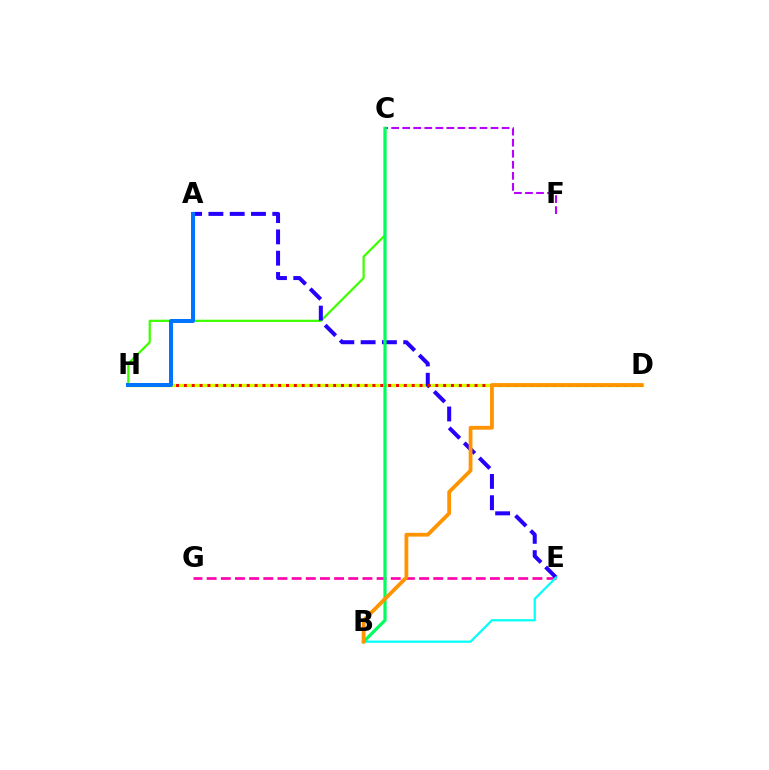{('E', 'G'): [{'color': '#ff00ac', 'line_style': 'dashed', 'thickness': 1.92}], ('D', 'H'): [{'color': '#d1ff00', 'line_style': 'solid', 'thickness': 2.4}, {'color': '#ff0000', 'line_style': 'dotted', 'thickness': 2.13}], ('C', 'H'): [{'color': '#3dff00', 'line_style': 'solid', 'thickness': 1.61}], ('C', 'F'): [{'color': '#b900ff', 'line_style': 'dashed', 'thickness': 1.5}], ('A', 'E'): [{'color': '#2500ff', 'line_style': 'dashed', 'thickness': 2.89}], ('B', 'E'): [{'color': '#00fff6', 'line_style': 'solid', 'thickness': 1.59}], ('B', 'C'): [{'color': '#00ff5c', 'line_style': 'solid', 'thickness': 2.3}], ('A', 'H'): [{'color': '#0074ff', 'line_style': 'solid', 'thickness': 2.87}], ('B', 'D'): [{'color': '#ff9400', 'line_style': 'solid', 'thickness': 2.73}]}